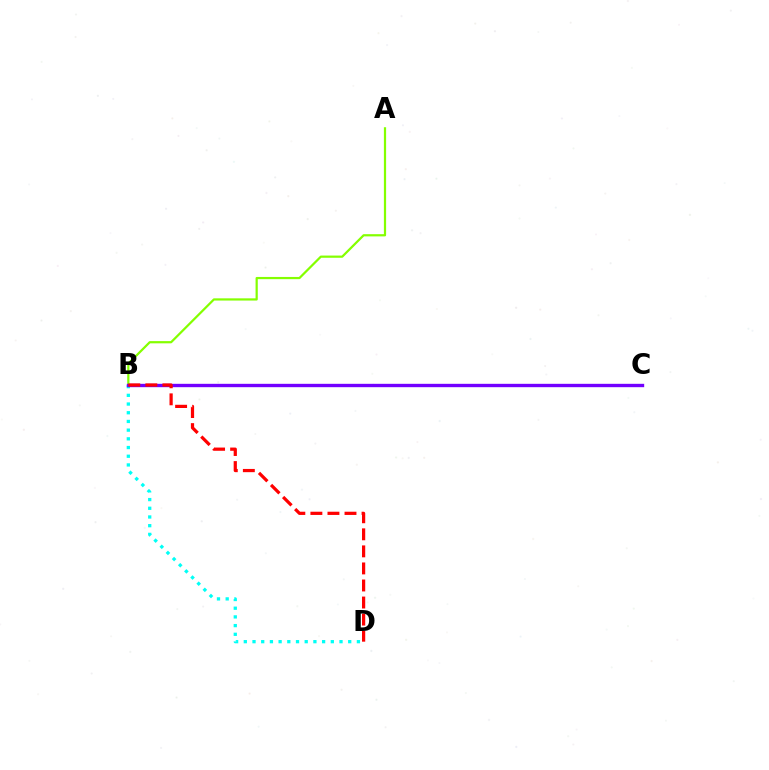{('A', 'B'): [{'color': '#84ff00', 'line_style': 'solid', 'thickness': 1.6}], ('B', 'D'): [{'color': '#00fff6', 'line_style': 'dotted', 'thickness': 2.36}, {'color': '#ff0000', 'line_style': 'dashed', 'thickness': 2.32}], ('B', 'C'): [{'color': '#7200ff', 'line_style': 'solid', 'thickness': 2.43}]}